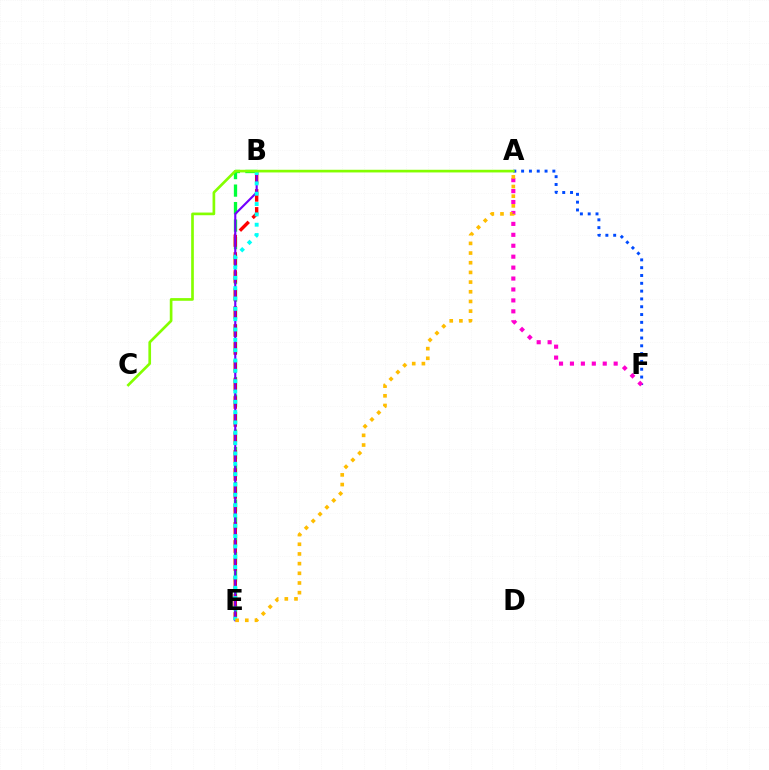{('A', 'F'): [{'color': '#004bff', 'line_style': 'dotted', 'thickness': 2.12}, {'color': '#ff00cf', 'line_style': 'dotted', 'thickness': 2.97}], ('B', 'E'): [{'color': '#00ff39', 'line_style': 'dashed', 'thickness': 2.38}, {'color': '#ff0000', 'line_style': 'dashed', 'thickness': 2.44}, {'color': '#7200ff', 'line_style': 'solid', 'thickness': 1.54}, {'color': '#00fff6', 'line_style': 'dotted', 'thickness': 2.81}], ('A', 'C'): [{'color': '#84ff00', 'line_style': 'solid', 'thickness': 1.93}], ('A', 'E'): [{'color': '#ffbd00', 'line_style': 'dotted', 'thickness': 2.63}]}